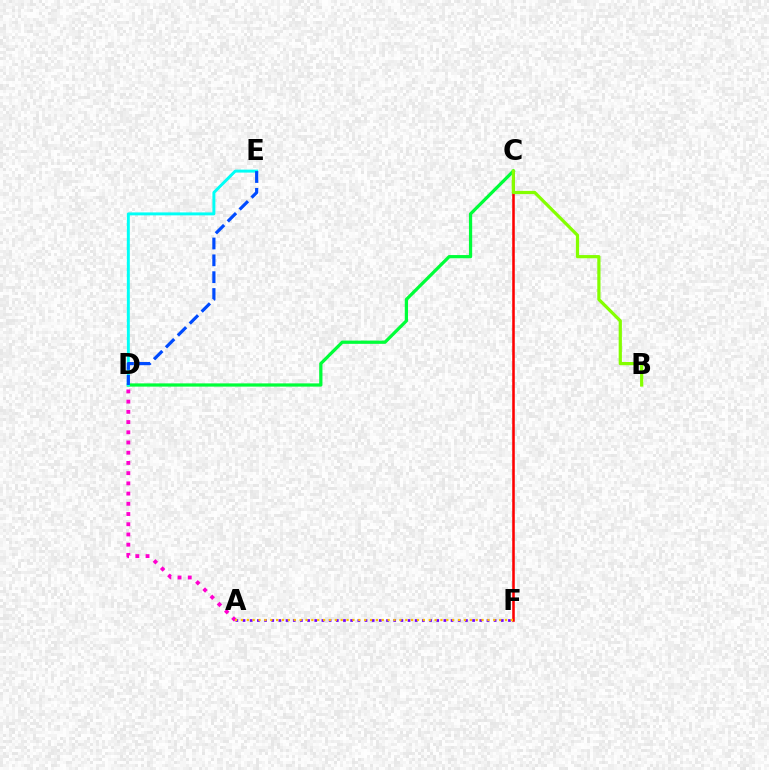{('A', 'F'): [{'color': '#7200ff', 'line_style': 'dotted', 'thickness': 1.95}, {'color': '#ffbd00', 'line_style': 'dotted', 'thickness': 1.59}], ('A', 'D'): [{'color': '#ff00cf', 'line_style': 'dotted', 'thickness': 2.78}], ('C', 'D'): [{'color': '#00ff39', 'line_style': 'solid', 'thickness': 2.33}], ('D', 'E'): [{'color': '#00fff6', 'line_style': 'solid', 'thickness': 2.12}, {'color': '#004bff', 'line_style': 'dashed', 'thickness': 2.29}], ('C', 'F'): [{'color': '#ff0000', 'line_style': 'solid', 'thickness': 1.84}], ('B', 'C'): [{'color': '#84ff00', 'line_style': 'solid', 'thickness': 2.32}]}